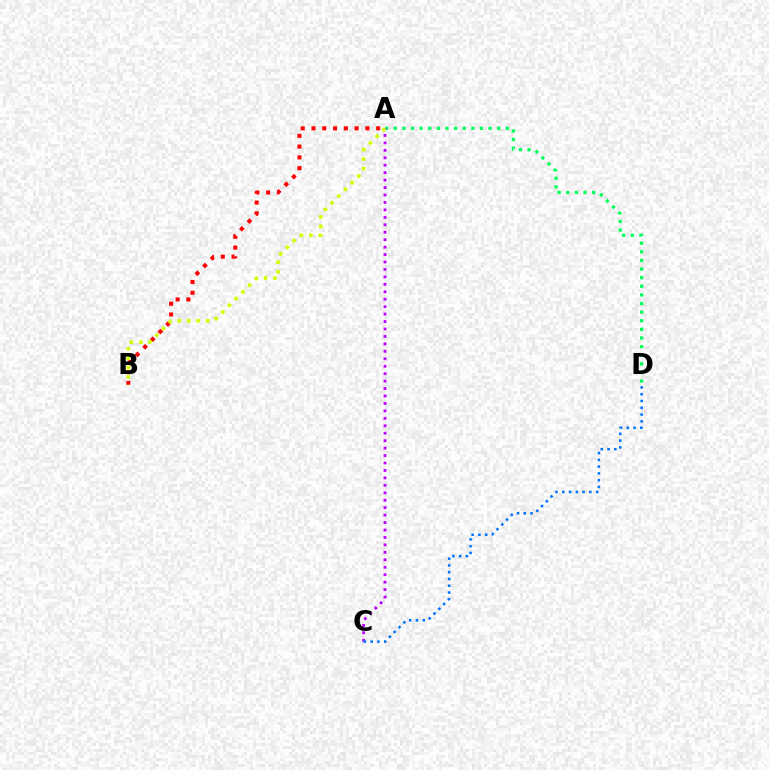{('A', 'D'): [{'color': '#00ff5c', 'line_style': 'dotted', 'thickness': 2.34}], ('A', 'C'): [{'color': '#b900ff', 'line_style': 'dotted', 'thickness': 2.02}], ('A', 'B'): [{'color': '#ff0000', 'line_style': 'dotted', 'thickness': 2.93}, {'color': '#d1ff00', 'line_style': 'dotted', 'thickness': 2.57}], ('C', 'D'): [{'color': '#0074ff', 'line_style': 'dotted', 'thickness': 1.84}]}